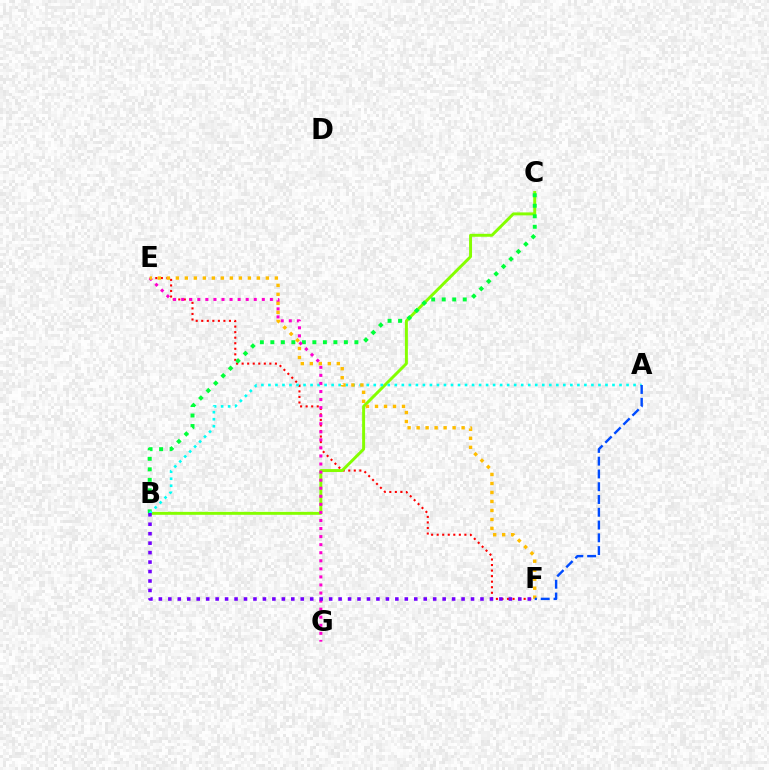{('E', 'F'): [{'color': '#ff0000', 'line_style': 'dotted', 'thickness': 1.51}, {'color': '#ffbd00', 'line_style': 'dotted', 'thickness': 2.44}], ('B', 'C'): [{'color': '#84ff00', 'line_style': 'solid', 'thickness': 2.12}, {'color': '#00ff39', 'line_style': 'dotted', 'thickness': 2.85}], ('A', 'B'): [{'color': '#00fff6', 'line_style': 'dotted', 'thickness': 1.91}], ('E', 'G'): [{'color': '#ff00cf', 'line_style': 'dotted', 'thickness': 2.19}], ('B', 'F'): [{'color': '#7200ff', 'line_style': 'dotted', 'thickness': 2.57}], ('A', 'F'): [{'color': '#004bff', 'line_style': 'dashed', 'thickness': 1.74}]}